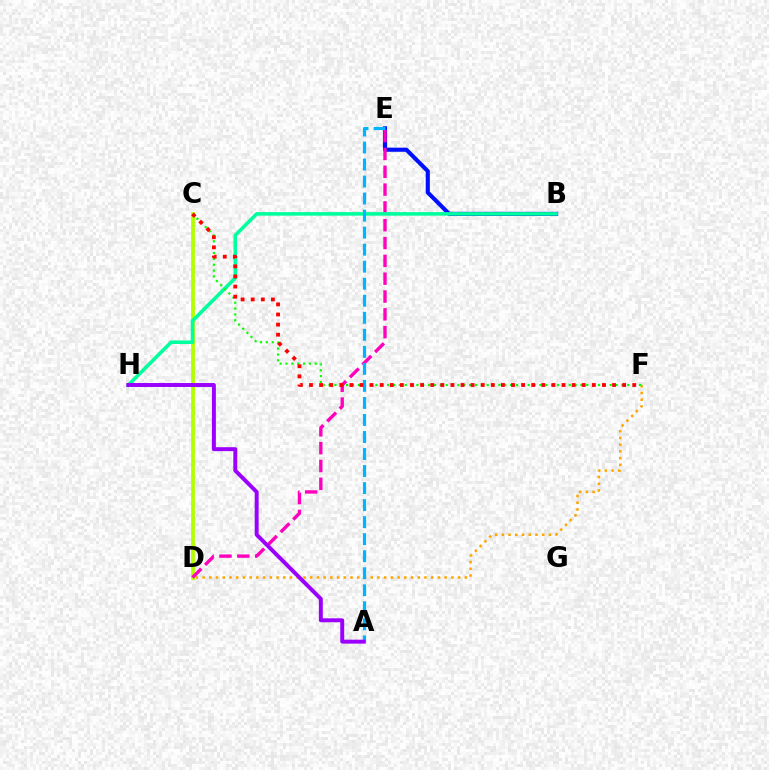{('C', 'D'): [{'color': '#b3ff00', 'line_style': 'solid', 'thickness': 2.73}], ('D', 'F'): [{'color': '#ffa500', 'line_style': 'dotted', 'thickness': 1.83}], ('B', 'E'): [{'color': '#0010ff', 'line_style': 'solid', 'thickness': 2.96}], ('D', 'E'): [{'color': '#ff00bd', 'line_style': 'dashed', 'thickness': 2.42}], ('B', 'H'): [{'color': '#00ff9d', 'line_style': 'solid', 'thickness': 2.57}], ('C', 'F'): [{'color': '#08ff00', 'line_style': 'dotted', 'thickness': 1.59}, {'color': '#ff0000', 'line_style': 'dotted', 'thickness': 2.74}], ('A', 'E'): [{'color': '#00b5ff', 'line_style': 'dashed', 'thickness': 2.31}], ('A', 'H'): [{'color': '#9b00ff', 'line_style': 'solid', 'thickness': 2.84}]}